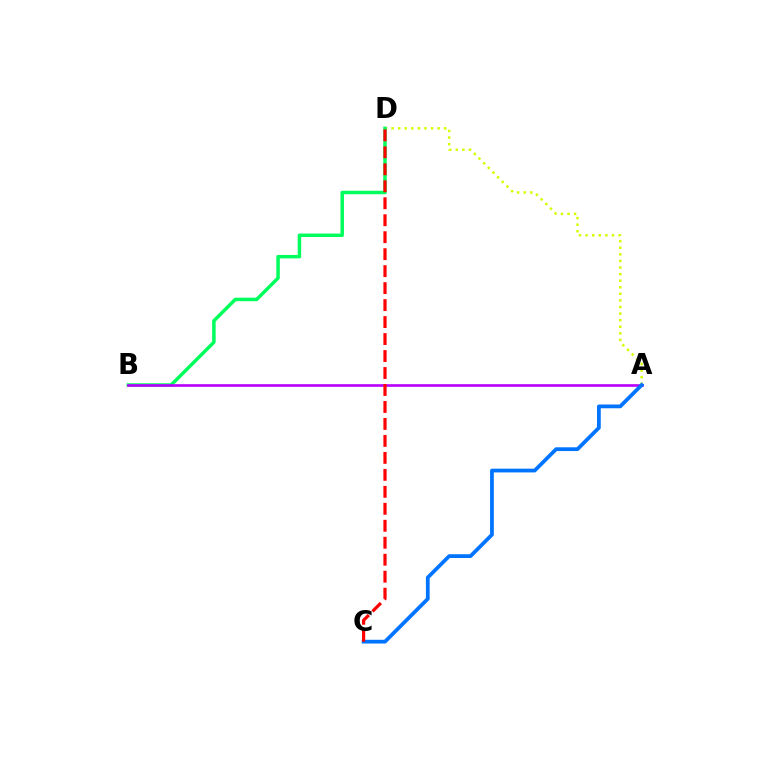{('A', 'D'): [{'color': '#d1ff00', 'line_style': 'dotted', 'thickness': 1.79}], ('B', 'D'): [{'color': '#00ff5c', 'line_style': 'solid', 'thickness': 2.5}], ('A', 'B'): [{'color': '#b900ff', 'line_style': 'solid', 'thickness': 1.91}], ('A', 'C'): [{'color': '#0074ff', 'line_style': 'solid', 'thickness': 2.7}], ('C', 'D'): [{'color': '#ff0000', 'line_style': 'dashed', 'thickness': 2.31}]}